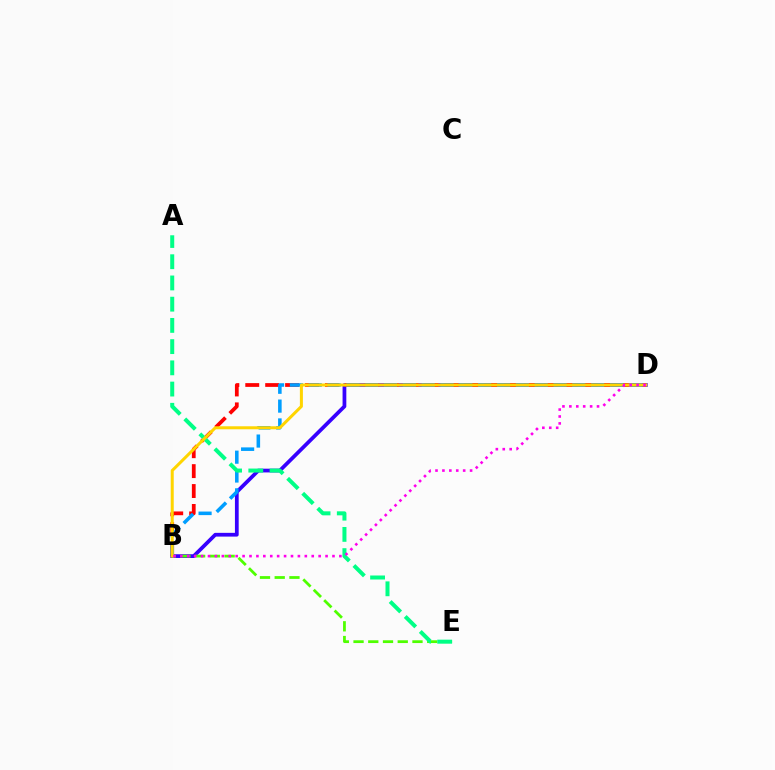{('B', 'D'): [{'color': '#3700ff', 'line_style': 'solid', 'thickness': 2.7}, {'color': '#ff0000', 'line_style': 'dashed', 'thickness': 2.71}, {'color': '#009eff', 'line_style': 'dashed', 'thickness': 2.56}, {'color': '#ffd500', 'line_style': 'solid', 'thickness': 2.17}, {'color': '#ff00ed', 'line_style': 'dotted', 'thickness': 1.88}], ('B', 'E'): [{'color': '#4fff00', 'line_style': 'dashed', 'thickness': 2.0}], ('A', 'E'): [{'color': '#00ff86', 'line_style': 'dashed', 'thickness': 2.88}]}